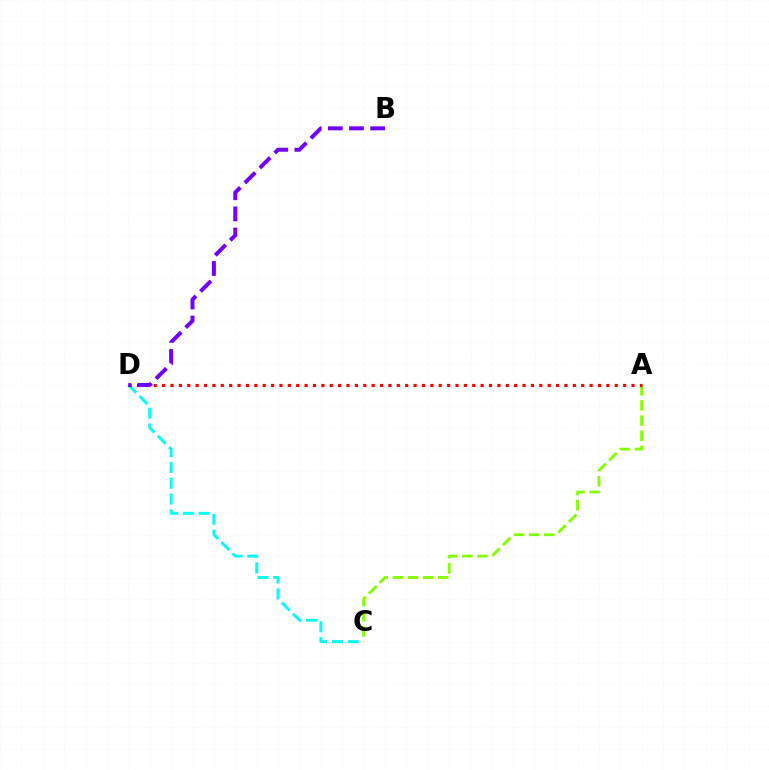{('C', 'D'): [{'color': '#00fff6', 'line_style': 'dashed', 'thickness': 2.14}], ('A', 'C'): [{'color': '#84ff00', 'line_style': 'dashed', 'thickness': 2.06}], ('A', 'D'): [{'color': '#ff0000', 'line_style': 'dotted', 'thickness': 2.28}], ('B', 'D'): [{'color': '#7200ff', 'line_style': 'dashed', 'thickness': 2.87}]}